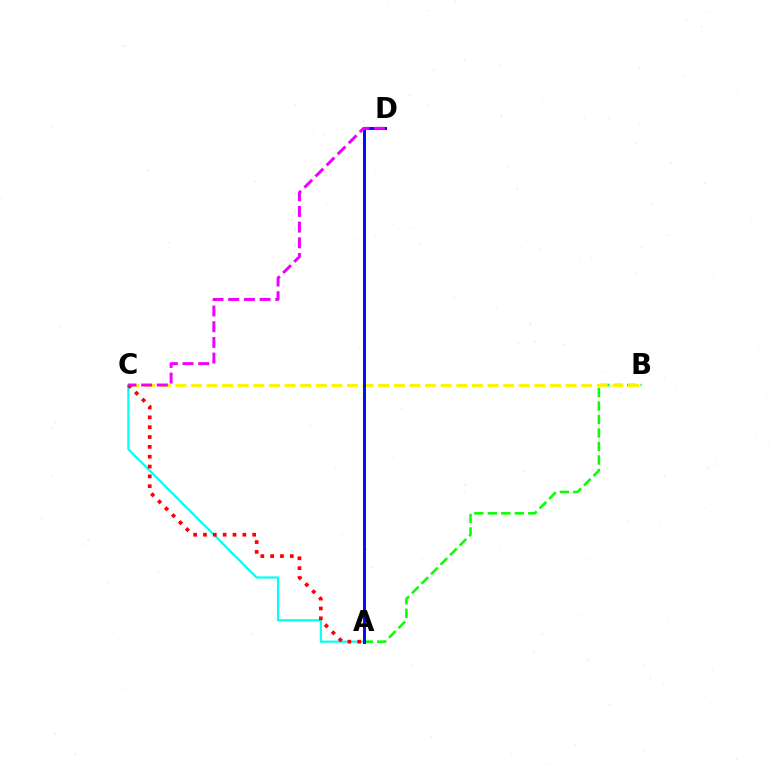{('A', 'B'): [{'color': '#08ff00', 'line_style': 'dashed', 'thickness': 1.83}], ('B', 'C'): [{'color': '#fcf500', 'line_style': 'dashed', 'thickness': 2.12}], ('A', 'C'): [{'color': '#00fff6', 'line_style': 'solid', 'thickness': 1.57}, {'color': '#ff0000', 'line_style': 'dotted', 'thickness': 2.67}], ('A', 'D'): [{'color': '#0010ff', 'line_style': 'solid', 'thickness': 2.16}], ('C', 'D'): [{'color': '#ee00ff', 'line_style': 'dashed', 'thickness': 2.13}]}